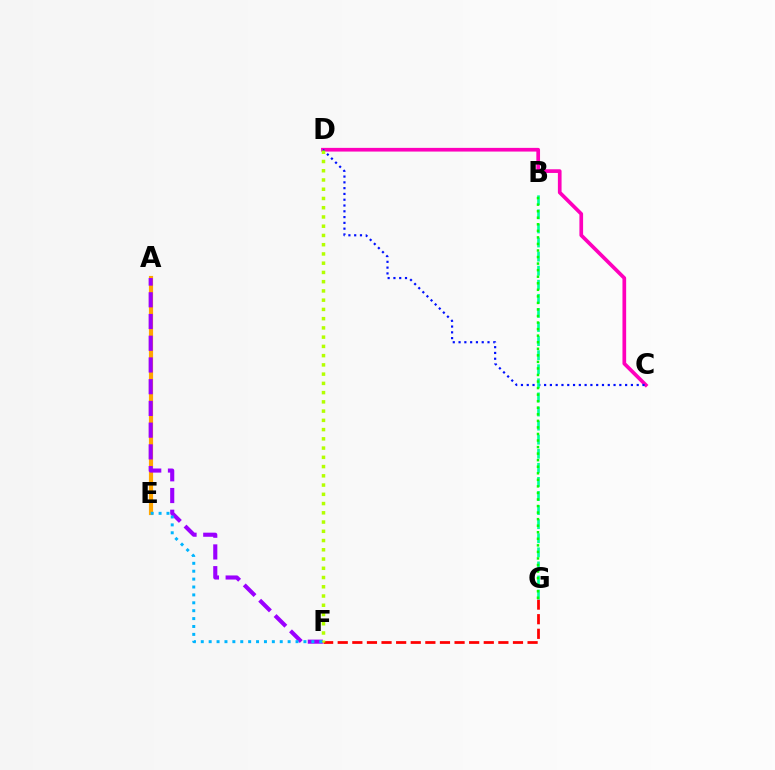{('F', 'G'): [{'color': '#ff0000', 'line_style': 'dashed', 'thickness': 1.98}], ('A', 'E'): [{'color': '#ffa500', 'line_style': 'solid', 'thickness': 2.99}], ('C', 'D'): [{'color': '#ff00bd', 'line_style': 'solid', 'thickness': 2.66}, {'color': '#0010ff', 'line_style': 'dotted', 'thickness': 1.57}], ('A', 'F'): [{'color': '#9b00ff', 'line_style': 'dashed', 'thickness': 2.95}], ('B', 'G'): [{'color': '#00ff9d', 'line_style': 'dashed', 'thickness': 1.91}, {'color': '#08ff00', 'line_style': 'dotted', 'thickness': 1.78}], ('D', 'F'): [{'color': '#b3ff00', 'line_style': 'dotted', 'thickness': 2.51}], ('E', 'F'): [{'color': '#00b5ff', 'line_style': 'dotted', 'thickness': 2.15}]}